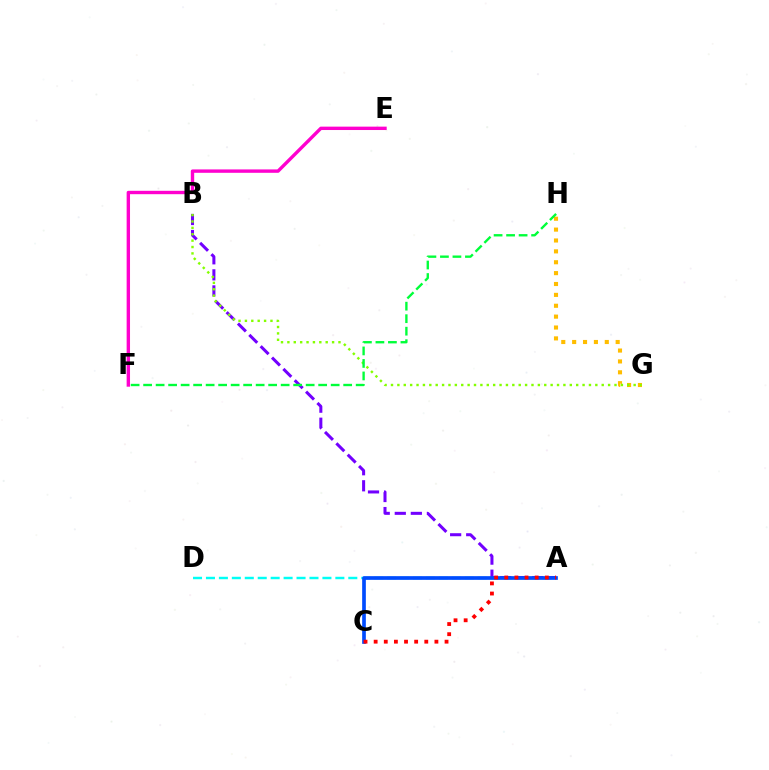{('A', 'D'): [{'color': '#00fff6', 'line_style': 'dashed', 'thickness': 1.76}], ('A', 'B'): [{'color': '#7200ff', 'line_style': 'dashed', 'thickness': 2.18}], ('G', 'H'): [{'color': '#ffbd00', 'line_style': 'dotted', 'thickness': 2.96}], ('B', 'G'): [{'color': '#84ff00', 'line_style': 'dotted', 'thickness': 1.73}], ('E', 'F'): [{'color': '#ff00cf', 'line_style': 'solid', 'thickness': 2.44}], ('A', 'C'): [{'color': '#004bff', 'line_style': 'solid', 'thickness': 2.65}, {'color': '#ff0000', 'line_style': 'dotted', 'thickness': 2.75}], ('F', 'H'): [{'color': '#00ff39', 'line_style': 'dashed', 'thickness': 1.7}]}